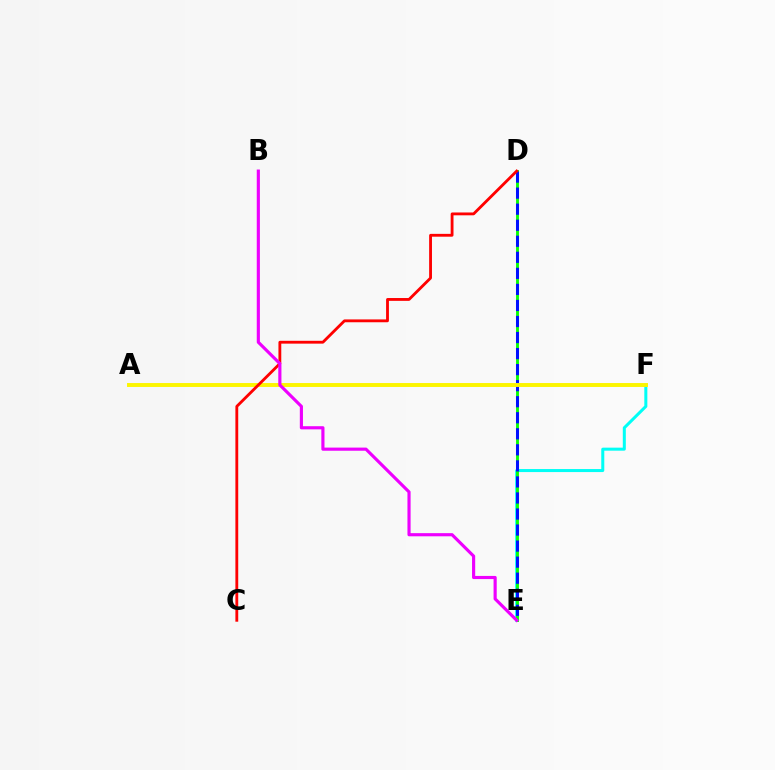{('E', 'F'): [{'color': '#00fff6', 'line_style': 'solid', 'thickness': 2.18}], ('D', 'E'): [{'color': '#08ff00', 'line_style': 'solid', 'thickness': 2.06}, {'color': '#0010ff', 'line_style': 'dashed', 'thickness': 2.18}], ('A', 'F'): [{'color': '#fcf500', 'line_style': 'solid', 'thickness': 2.82}], ('C', 'D'): [{'color': '#ff0000', 'line_style': 'solid', 'thickness': 2.04}], ('B', 'E'): [{'color': '#ee00ff', 'line_style': 'solid', 'thickness': 2.27}]}